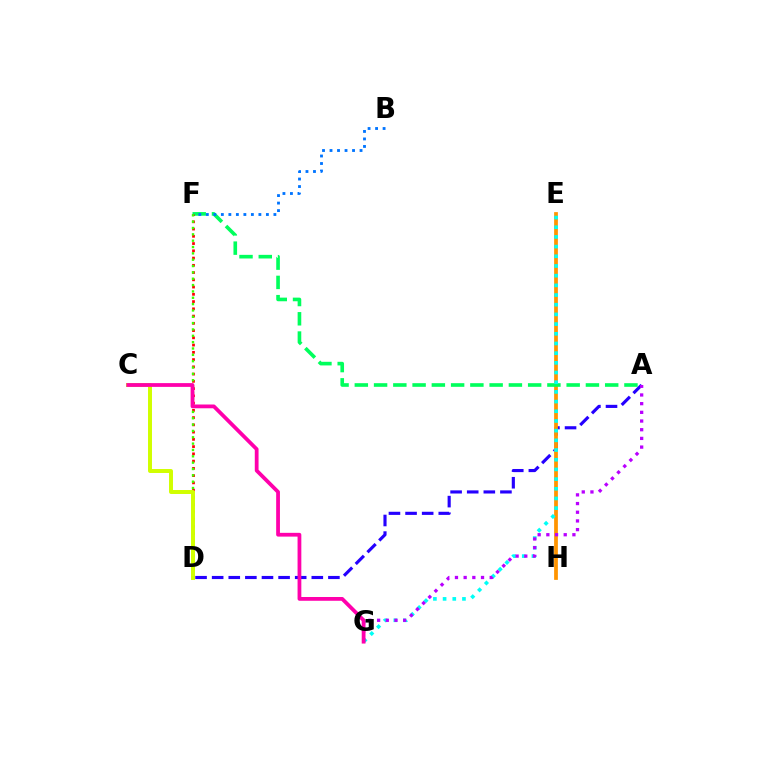{('A', 'D'): [{'color': '#2500ff', 'line_style': 'dashed', 'thickness': 2.26}], ('E', 'H'): [{'color': '#ff9400', 'line_style': 'solid', 'thickness': 2.7}], ('A', 'F'): [{'color': '#00ff5c', 'line_style': 'dashed', 'thickness': 2.62}], ('D', 'F'): [{'color': '#ff0000', 'line_style': 'dotted', 'thickness': 1.97}, {'color': '#3dff00', 'line_style': 'dotted', 'thickness': 1.72}], ('E', 'G'): [{'color': '#00fff6', 'line_style': 'dotted', 'thickness': 2.63}], ('A', 'G'): [{'color': '#b900ff', 'line_style': 'dotted', 'thickness': 2.36}], ('B', 'F'): [{'color': '#0074ff', 'line_style': 'dotted', 'thickness': 2.04}], ('C', 'D'): [{'color': '#d1ff00', 'line_style': 'solid', 'thickness': 2.85}], ('C', 'G'): [{'color': '#ff00ac', 'line_style': 'solid', 'thickness': 2.72}]}